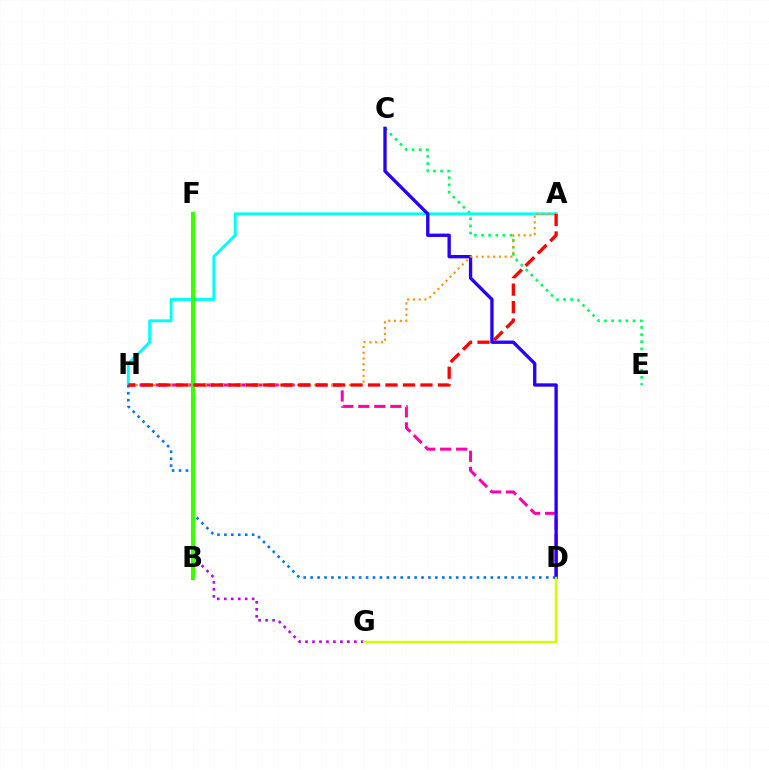{('D', 'H'): [{'color': '#ff00ac', 'line_style': 'dashed', 'thickness': 2.18}, {'color': '#0074ff', 'line_style': 'dotted', 'thickness': 1.88}], ('C', 'E'): [{'color': '#00ff5c', 'line_style': 'dotted', 'thickness': 1.94}], ('A', 'H'): [{'color': '#00fff6', 'line_style': 'solid', 'thickness': 2.13}, {'color': '#ff9400', 'line_style': 'dotted', 'thickness': 1.56}, {'color': '#ff0000', 'line_style': 'dashed', 'thickness': 2.37}], ('F', 'G'): [{'color': '#b900ff', 'line_style': 'dotted', 'thickness': 1.89}], ('C', 'D'): [{'color': '#2500ff', 'line_style': 'solid', 'thickness': 2.4}], ('B', 'F'): [{'color': '#3dff00', 'line_style': 'solid', 'thickness': 2.94}], ('D', 'G'): [{'color': '#d1ff00', 'line_style': 'solid', 'thickness': 1.74}]}